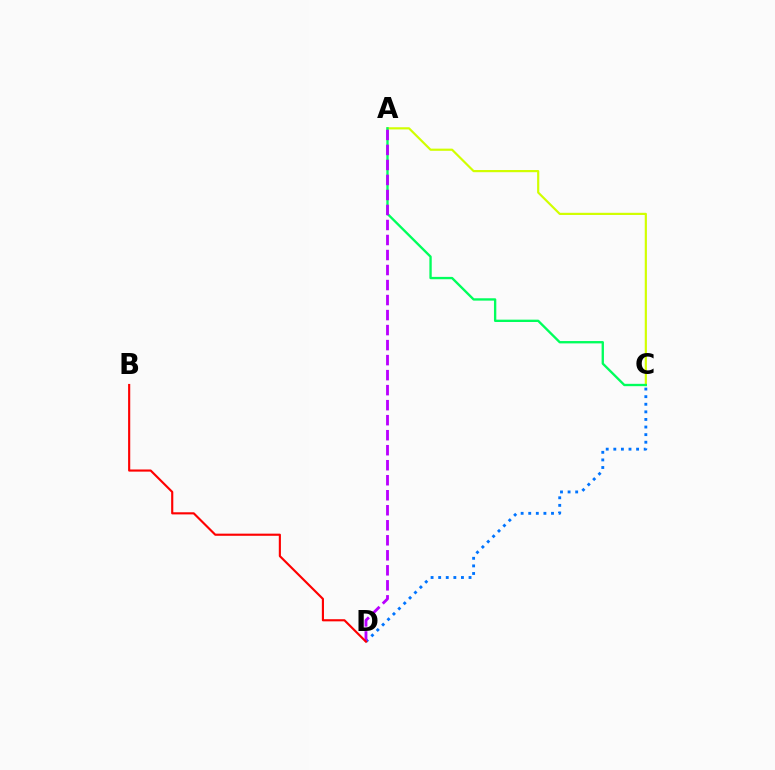{('A', 'C'): [{'color': '#d1ff00', 'line_style': 'solid', 'thickness': 1.57}, {'color': '#00ff5c', 'line_style': 'solid', 'thickness': 1.69}], ('C', 'D'): [{'color': '#0074ff', 'line_style': 'dotted', 'thickness': 2.06}], ('A', 'D'): [{'color': '#b900ff', 'line_style': 'dashed', 'thickness': 2.04}], ('B', 'D'): [{'color': '#ff0000', 'line_style': 'solid', 'thickness': 1.54}]}